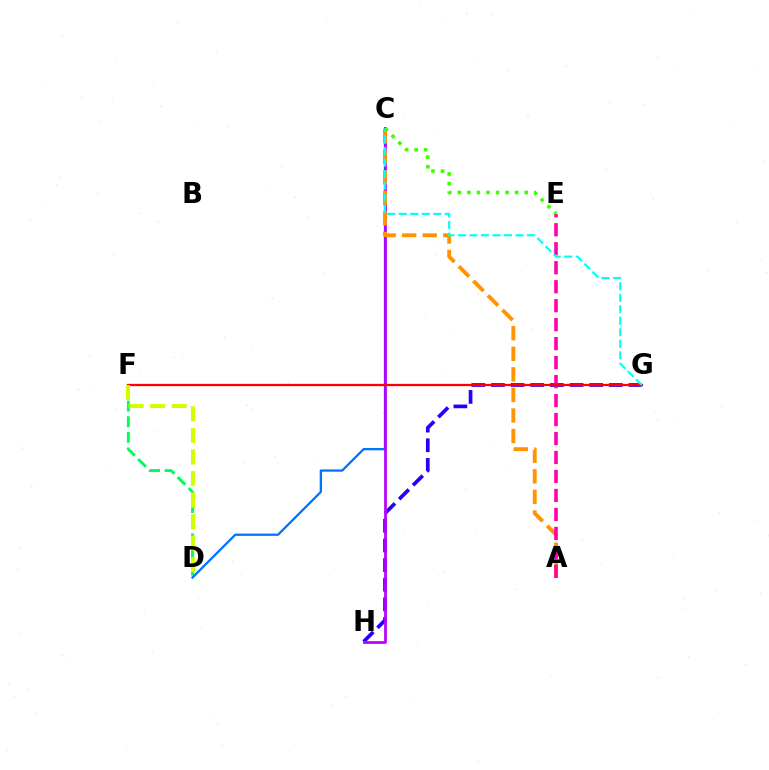{('D', 'F'): [{'color': '#00ff5c', 'line_style': 'dashed', 'thickness': 2.12}, {'color': '#d1ff00', 'line_style': 'dashed', 'thickness': 2.93}], ('G', 'H'): [{'color': '#2500ff', 'line_style': 'dashed', 'thickness': 2.67}], ('C', 'D'): [{'color': '#0074ff', 'line_style': 'solid', 'thickness': 1.65}], ('C', 'H'): [{'color': '#b900ff', 'line_style': 'solid', 'thickness': 1.97}], ('A', 'C'): [{'color': '#ff9400', 'line_style': 'dashed', 'thickness': 2.79}], ('A', 'E'): [{'color': '#ff00ac', 'line_style': 'dashed', 'thickness': 2.58}], ('F', 'G'): [{'color': '#ff0000', 'line_style': 'solid', 'thickness': 1.63}], ('C', 'G'): [{'color': '#00fff6', 'line_style': 'dashed', 'thickness': 1.56}], ('C', 'E'): [{'color': '#3dff00', 'line_style': 'dotted', 'thickness': 2.6}]}